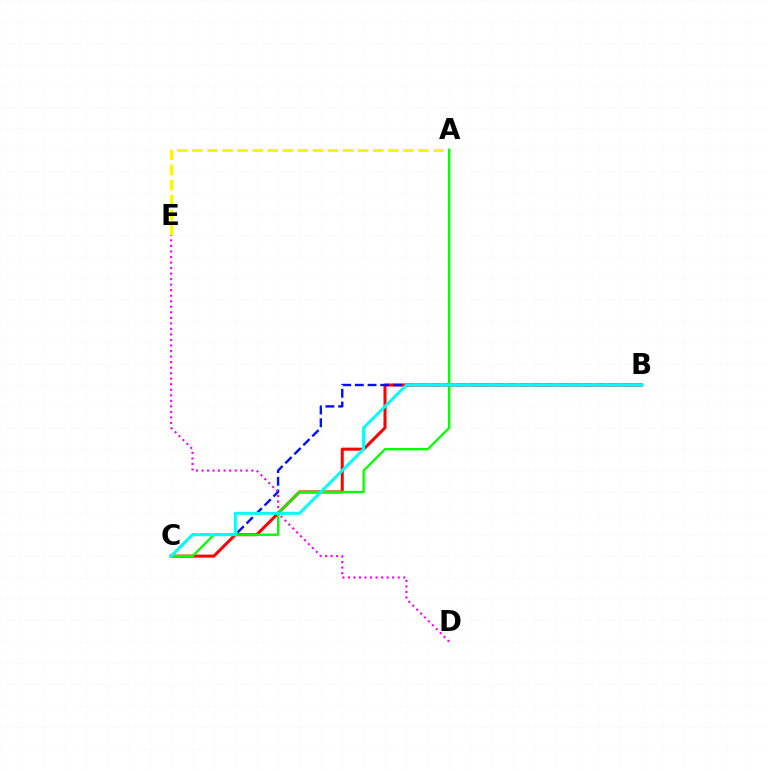{('B', 'C'): [{'color': '#ff0000', 'line_style': 'solid', 'thickness': 2.19}, {'color': '#0010ff', 'line_style': 'dashed', 'thickness': 1.73}, {'color': '#00fff6', 'line_style': 'solid', 'thickness': 2.13}], ('A', 'E'): [{'color': '#fcf500', 'line_style': 'dashed', 'thickness': 2.05}], ('A', 'C'): [{'color': '#08ff00', 'line_style': 'solid', 'thickness': 1.69}], ('D', 'E'): [{'color': '#ee00ff', 'line_style': 'dotted', 'thickness': 1.5}]}